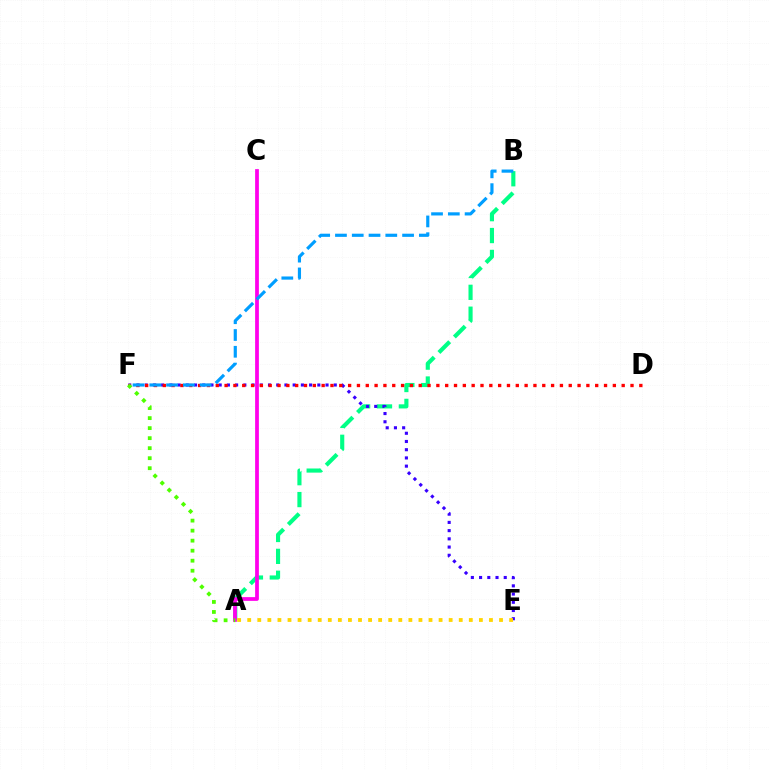{('A', 'B'): [{'color': '#00ff86', 'line_style': 'dashed', 'thickness': 2.97}], ('E', 'F'): [{'color': '#3700ff', 'line_style': 'dotted', 'thickness': 2.23}], ('D', 'F'): [{'color': '#ff0000', 'line_style': 'dotted', 'thickness': 2.4}], ('A', 'C'): [{'color': '#ff00ed', 'line_style': 'solid', 'thickness': 2.7}], ('A', 'E'): [{'color': '#ffd500', 'line_style': 'dotted', 'thickness': 2.74}], ('A', 'F'): [{'color': '#4fff00', 'line_style': 'dotted', 'thickness': 2.72}], ('B', 'F'): [{'color': '#009eff', 'line_style': 'dashed', 'thickness': 2.28}]}